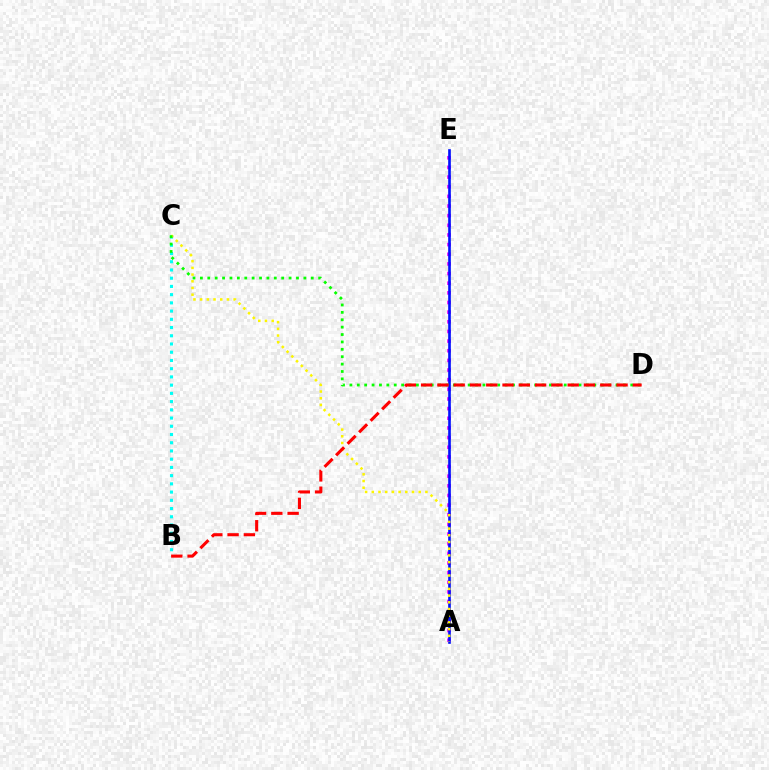{('A', 'E'): [{'color': '#ee00ff', 'line_style': 'dotted', 'thickness': 2.62}, {'color': '#0010ff', 'line_style': 'solid', 'thickness': 1.9}], ('B', 'C'): [{'color': '#00fff6', 'line_style': 'dotted', 'thickness': 2.24}], ('A', 'C'): [{'color': '#fcf500', 'line_style': 'dotted', 'thickness': 1.82}], ('C', 'D'): [{'color': '#08ff00', 'line_style': 'dotted', 'thickness': 2.01}], ('B', 'D'): [{'color': '#ff0000', 'line_style': 'dashed', 'thickness': 2.21}]}